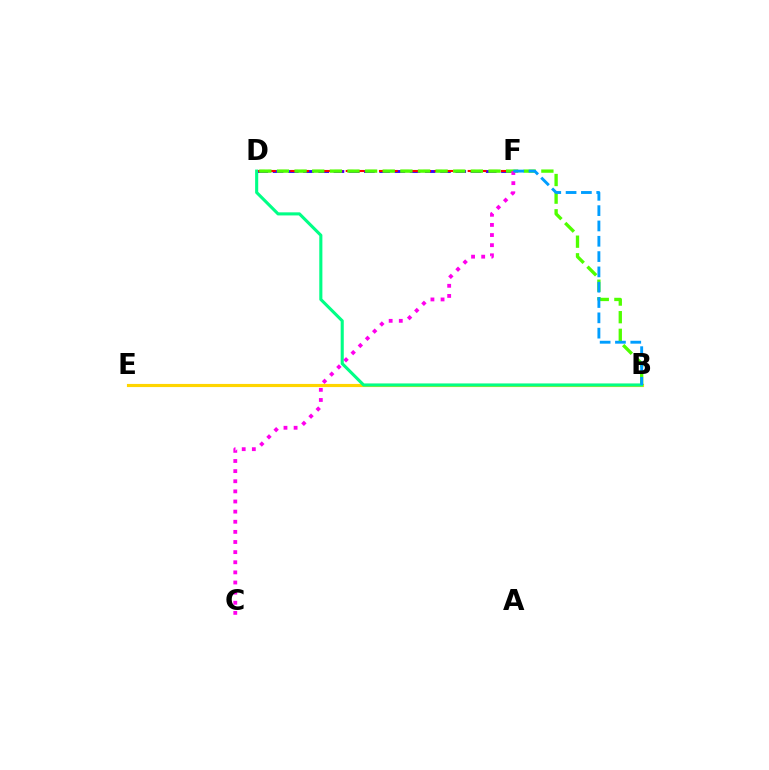{('B', 'E'): [{'color': '#ffd500', 'line_style': 'solid', 'thickness': 2.26}], ('D', 'F'): [{'color': '#3700ff', 'line_style': 'dashed', 'thickness': 2.07}, {'color': '#ff0000', 'line_style': 'dashed', 'thickness': 1.51}], ('B', 'D'): [{'color': '#4fff00', 'line_style': 'dashed', 'thickness': 2.39}, {'color': '#00ff86', 'line_style': 'solid', 'thickness': 2.23}], ('C', 'F'): [{'color': '#ff00ed', 'line_style': 'dotted', 'thickness': 2.75}], ('B', 'F'): [{'color': '#009eff', 'line_style': 'dashed', 'thickness': 2.08}]}